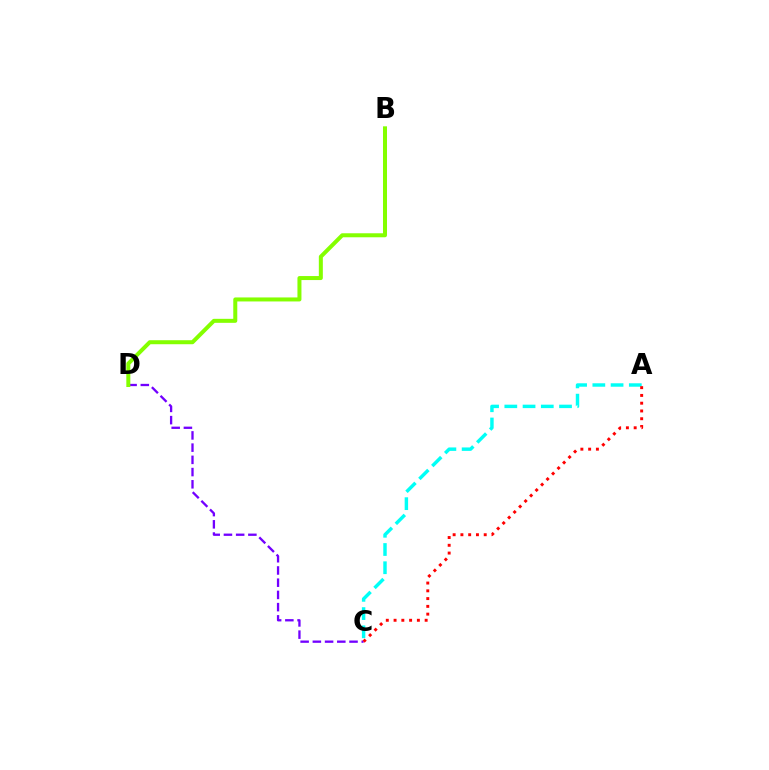{('A', 'C'): [{'color': '#00fff6', 'line_style': 'dashed', 'thickness': 2.48}, {'color': '#ff0000', 'line_style': 'dotted', 'thickness': 2.11}], ('C', 'D'): [{'color': '#7200ff', 'line_style': 'dashed', 'thickness': 1.66}], ('B', 'D'): [{'color': '#84ff00', 'line_style': 'solid', 'thickness': 2.89}]}